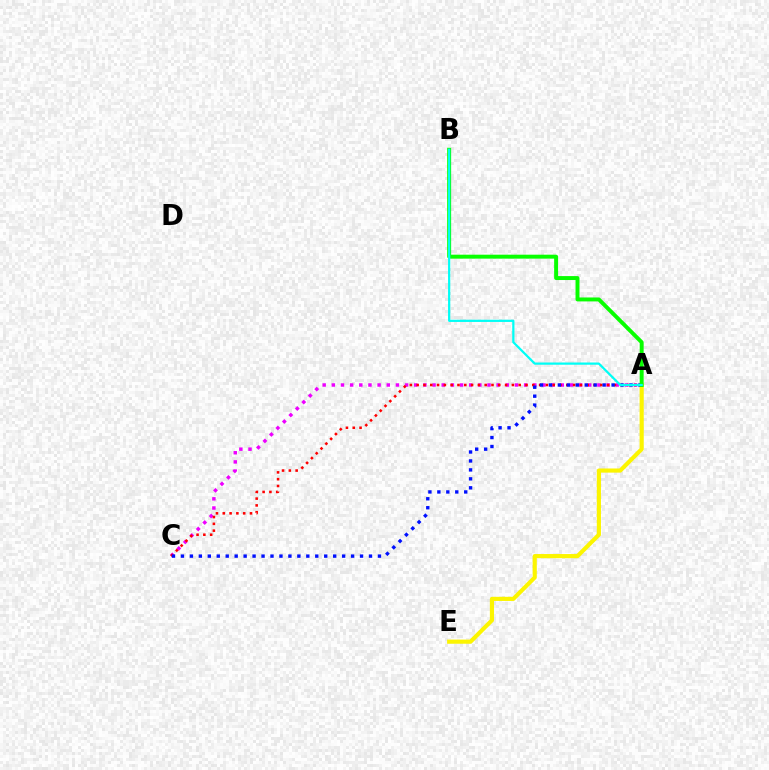{('A', 'C'): [{'color': '#ee00ff', 'line_style': 'dotted', 'thickness': 2.49}, {'color': '#ff0000', 'line_style': 'dotted', 'thickness': 1.85}, {'color': '#0010ff', 'line_style': 'dotted', 'thickness': 2.43}], ('A', 'E'): [{'color': '#fcf500', 'line_style': 'solid', 'thickness': 2.99}], ('A', 'B'): [{'color': '#08ff00', 'line_style': 'solid', 'thickness': 2.84}, {'color': '#00fff6', 'line_style': 'solid', 'thickness': 1.6}]}